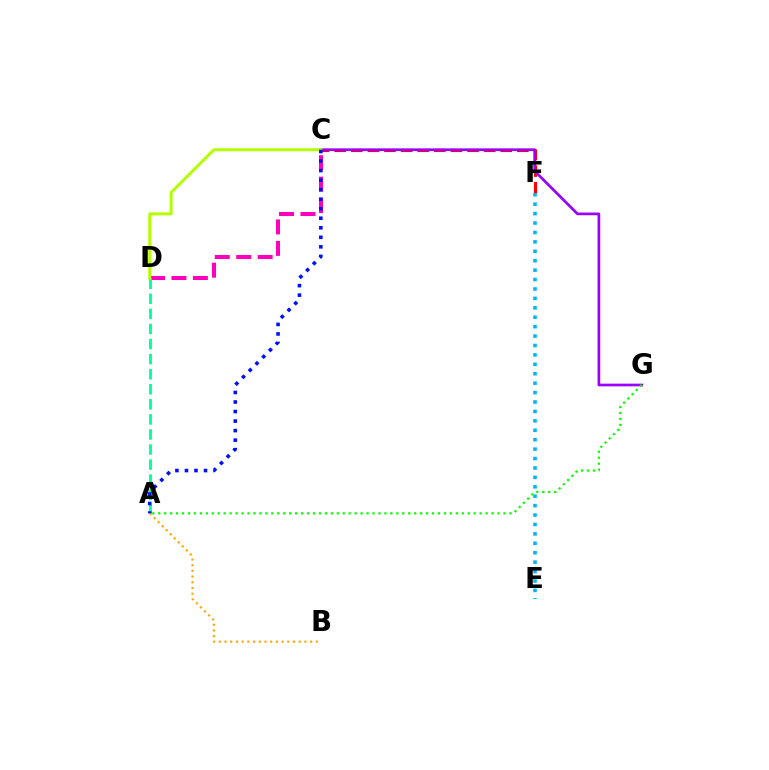{('C', 'D'): [{'color': '#ff00bd', 'line_style': 'dashed', 'thickness': 2.91}, {'color': '#b3ff00', 'line_style': 'solid', 'thickness': 2.14}], ('C', 'F'): [{'color': '#ff0000', 'line_style': 'dashed', 'thickness': 2.26}], ('A', 'D'): [{'color': '#00ff9d', 'line_style': 'dashed', 'thickness': 2.05}], ('C', 'G'): [{'color': '#9b00ff', 'line_style': 'solid', 'thickness': 1.95}], ('A', 'B'): [{'color': '#ffa500', 'line_style': 'dotted', 'thickness': 1.55}], ('E', 'F'): [{'color': '#00b5ff', 'line_style': 'dotted', 'thickness': 2.56}], ('A', 'C'): [{'color': '#0010ff', 'line_style': 'dotted', 'thickness': 2.59}], ('A', 'G'): [{'color': '#08ff00', 'line_style': 'dotted', 'thickness': 1.62}]}